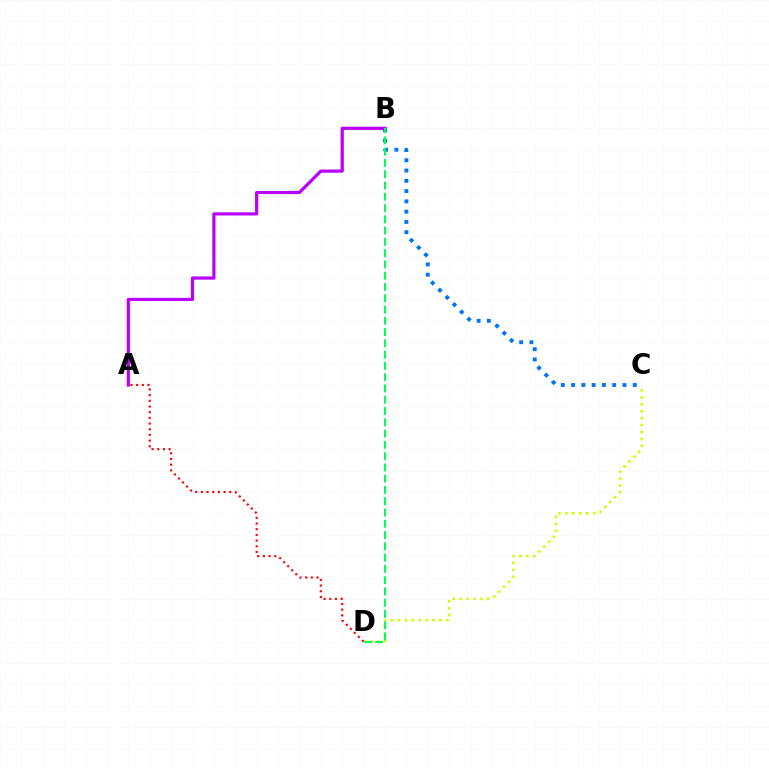{('B', 'C'): [{'color': '#0074ff', 'line_style': 'dotted', 'thickness': 2.79}], ('C', 'D'): [{'color': '#d1ff00', 'line_style': 'dotted', 'thickness': 1.88}], ('A', 'B'): [{'color': '#b900ff', 'line_style': 'solid', 'thickness': 2.3}], ('A', 'D'): [{'color': '#ff0000', 'line_style': 'dotted', 'thickness': 1.54}], ('B', 'D'): [{'color': '#00ff5c', 'line_style': 'dashed', 'thickness': 1.53}]}